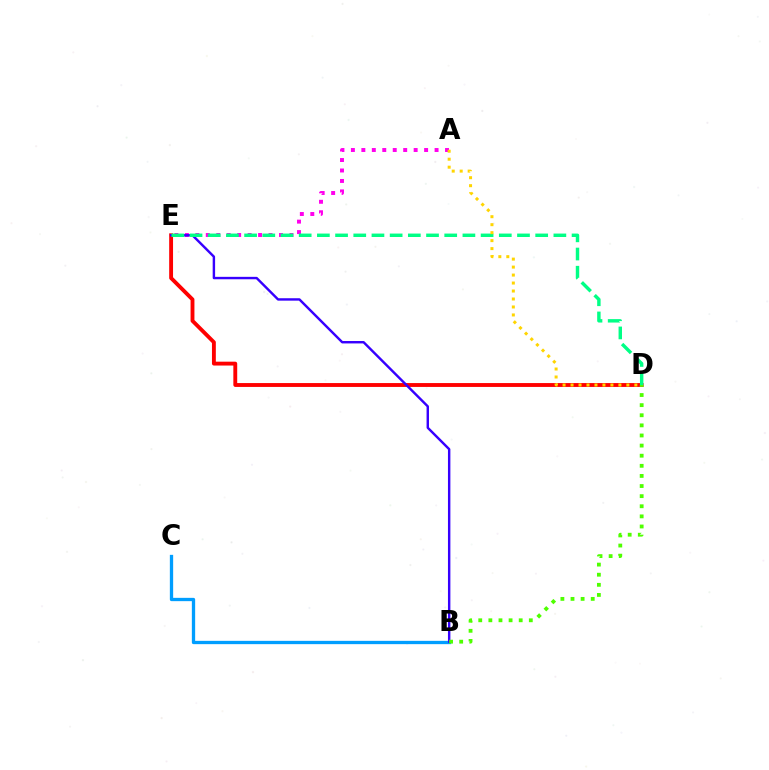{('B', 'C'): [{'color': '#009eff', 'line_style': 'solid', 'thickness': 2.38}], ('A', 'E'): [{'color': '#ff00ed', 'line_style': 'dotted', 'thickness': 2.84}], ('D', 'E'): [{'color': '#ff0000', 'line_style': 'solid', 'thickness': 2.78}, {'color': '#00ff86', 'line_style': 'dashed', 'thickness': 2.47}], ('B', 'E'): [{'color': '#3700ff', 'line_style': 'solid', 'thickness': 1.74}], ('A', 'D'): [{'color': '#ffd500', 'line_style': 'dotted', 'thickness': 2.17}], ('B', 'D'): [{'color': '#4fff00', 'line_style': 'dotted', 'thickness': 2.75}]}